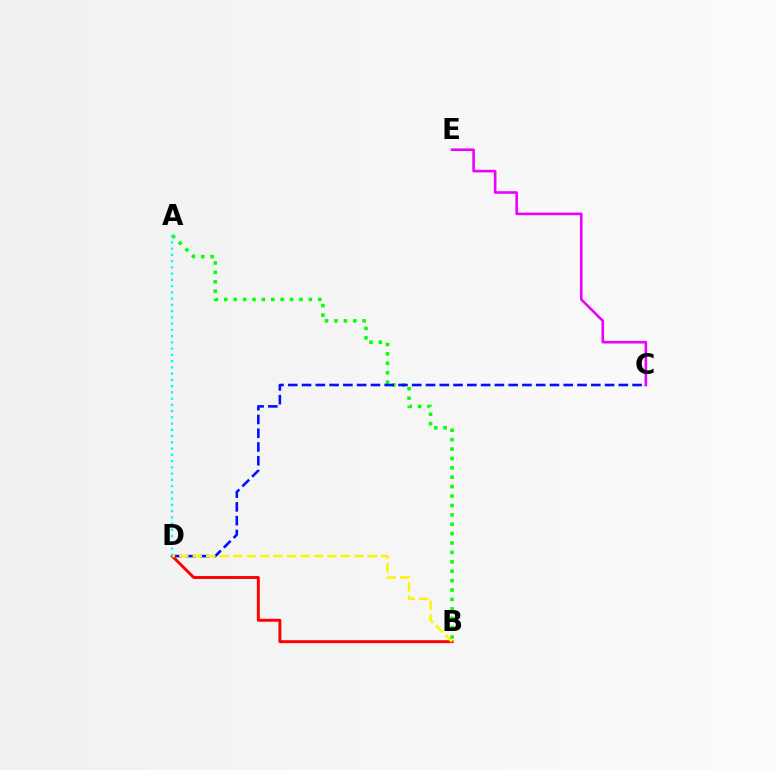{('C', 'E'): [{'color': '#ee00ff', 'line_style': 'solid', 'thickness': 1.88}], ('A', 'B'): [{'color': '#08ff00', 'line_style': 'dotted', 'thickness': 2.55}], ('C', 'D'): [{'color': '#0010ff', 'line_style': 'dashed', 'thickness': 1.87}], ('B', 'D'): [{'color': '#ff0000', 'line_style': 'solid', 'thickness': 2.1}, {'color': '#fcf500', 'line_style': 'dashed', 'thickness': 1.83}], ('A', 'D'): [{'color': '#00fff6', 'line_style': 'dotted', 'thickness': 1.7}]}